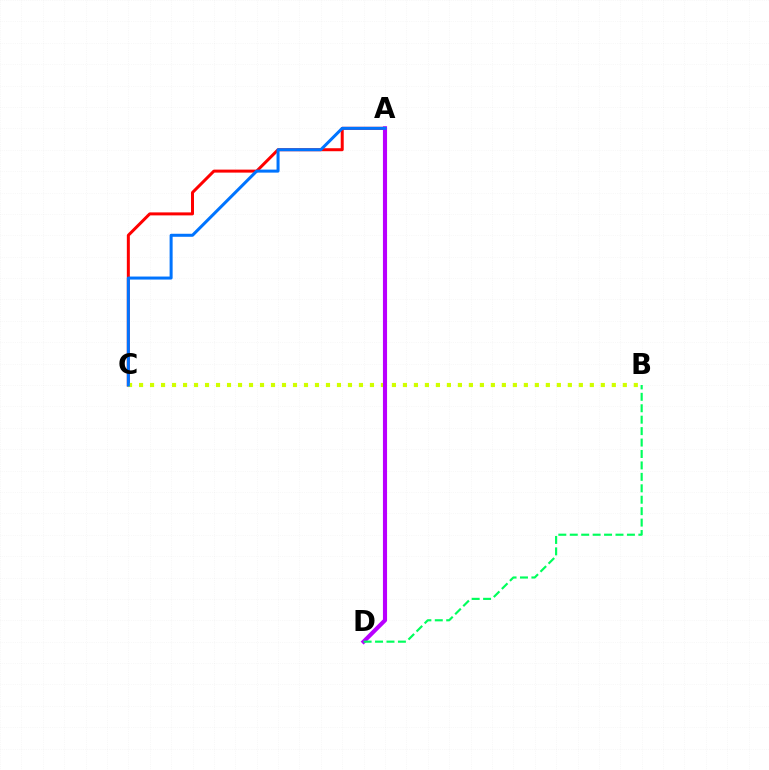{('A', 'C'): [{'color': '#ff0000', 'line_style': 'solid', 'thickness': 2.16}, {'color': '#0074ff', 'line_style': 'solid', 'thickness': 2.17}], ('B', 'C'): [{'color': '#d1ff00', 'line_style': 'dotted', 'thickness': 2.99}], ('A', 'D'): [{'color': '#b900ff', 'line_style': 'solid', 'thickness': 2.97}], ('B', 'D'): [{'color': '#00ff5c', 'line_style': 'dashed', 'thickness': 1.55}]}